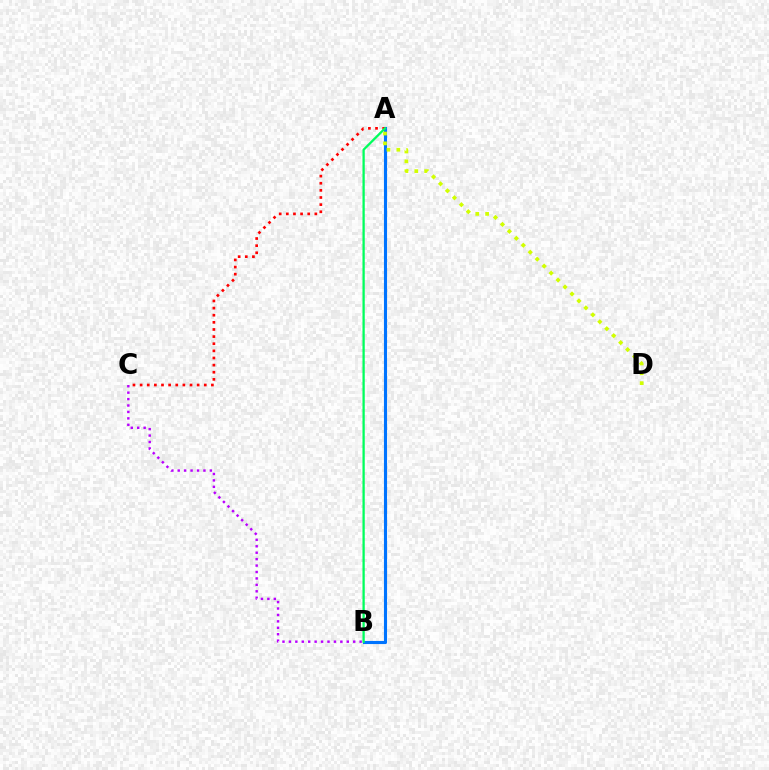{('A', 'B'): [{'color': '#0074ff', 'line_style': 'solid', 'thickness': 2.24}, {'color': '#00ff5c', 'line_style': 'solid', 'thickness': 1.64}], ('A', 'C'): [{'color': '#ff0000', 'line_style': 'dotted', 'thickness': 1.94}], ('A', 'D'): [{'color': '#d1ff00', 'line_style': 'dotted', 'thickness': 2.67}], ('B', 'C'): [{'color': '#b900ff', 'line_style': 'dotted', 'thickness': 1.75}]}